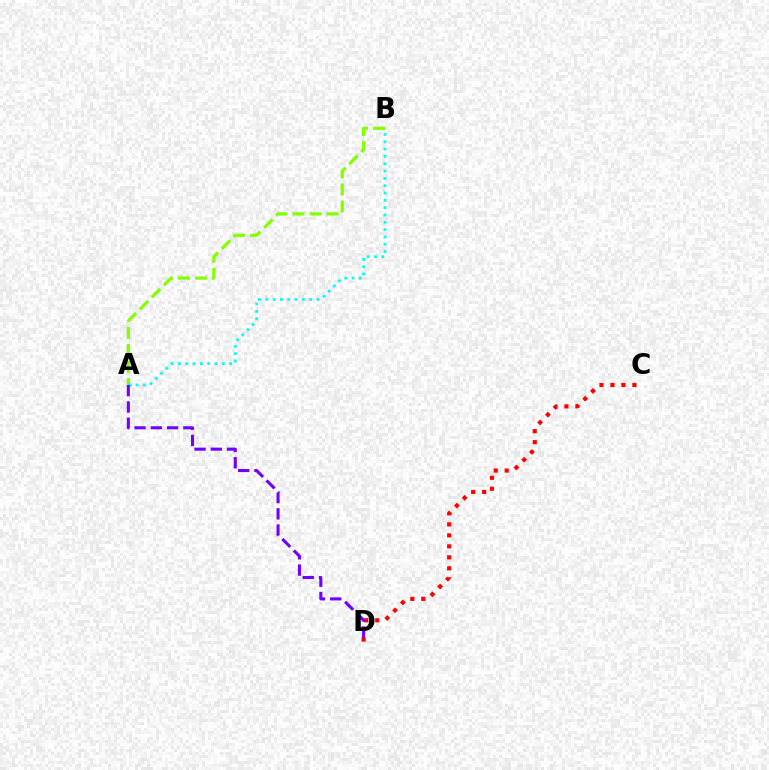{('A', 'B'): [{'color': '#84ff00', 'line_style': 'dashed', 'thickness': 2.32}, {'color': '#00fff6', 'line_style': 'dotted', 'thickness': 1.99}], ('C', 'D'): [{'color': '#ff0000', 'line_style': 'dotted', 'thickness': 2.98}], ('A', 'D'): [{'color': '#7200ff', 'line_style': 'dashed', 'thickness': 2.21}]}